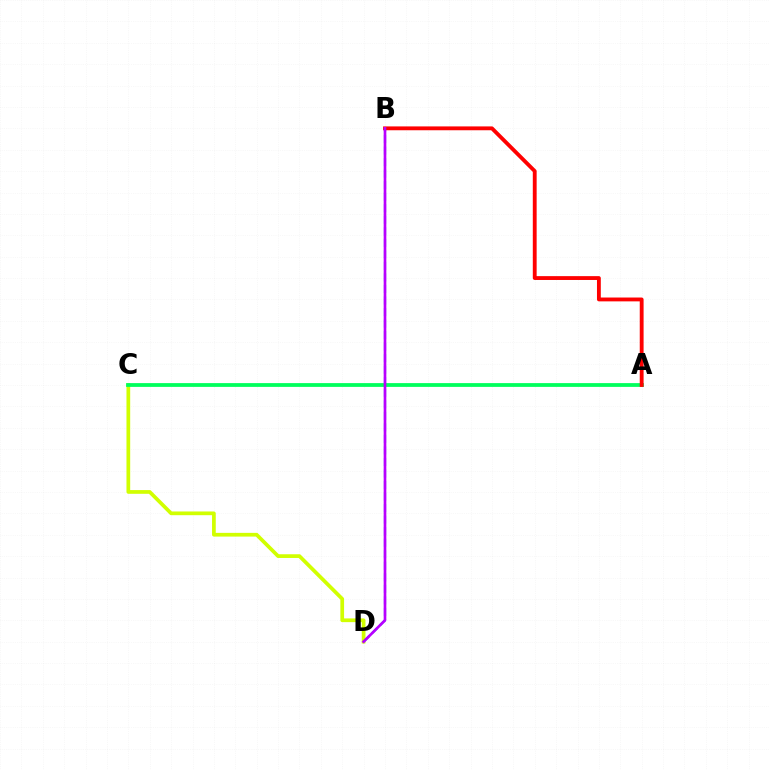{('C', 'D'): [{'color': '#d1ff00', 'line_style': 'solid', 'thickness': 2.68}], ('B', 'D'): [{'color': '#0074ff', 'line_style': 'dashed', 'thickness': 1.57}, {'color': '#b900ff', 'line_style': 'solid', 'thickness': 1.91}], ('A', 'C'): [{'color': '#00ff5c', 'line_style': 'solid', 'thickness': 2.72}], ('A', 'B'): [{'color': '#ff0000', 'line_style': 'solid', 'thickness': 2.77}]}